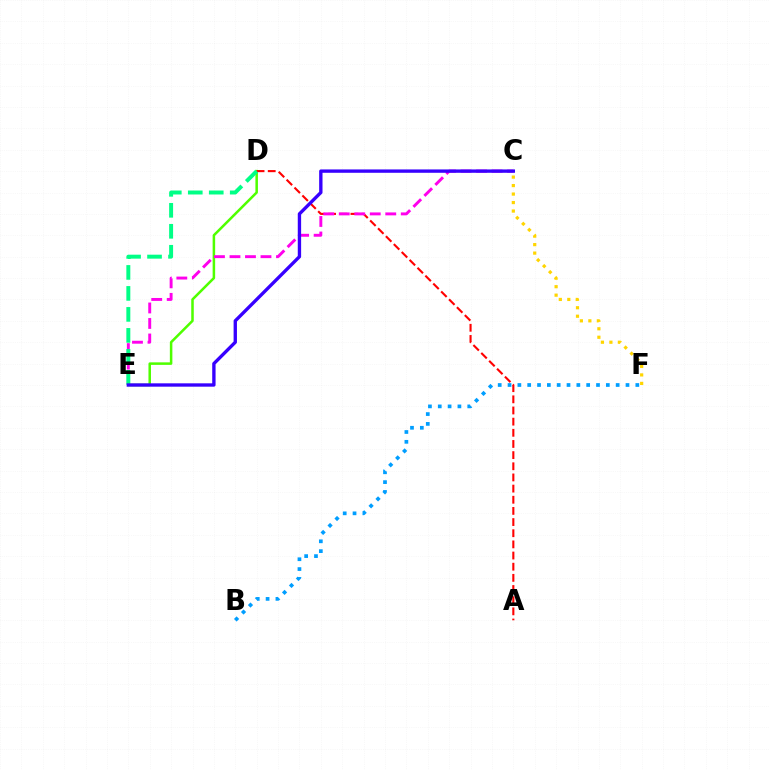{('D', 'E'): [{'color': '#4fff00', 'line_style': 'solid', 'thickness': 1.82}, {'color': '#00ff86', 'line_style': 'dashed', 'thickness': 2.85}], ('C', 'F'): [{'color': '#ffd500', 'line_style': 'dotted', 'thickness': 2.31}], ('A', 'D'): [{'color': '#ff0000', 'line_style': 'dashed', 'thickness': 1.52}], ('C', 'E'): [{'color': '#ff00ed', 'line_style': 'dashed', 'thickness': 2.11}, {'color': '#3700ff', 'line_style': 'solid', 'thickness': 2.41}], ('B', 'F'): [{'color': '#009eff', 'line_style': 'dotted', 'thickness': 2.67}]}